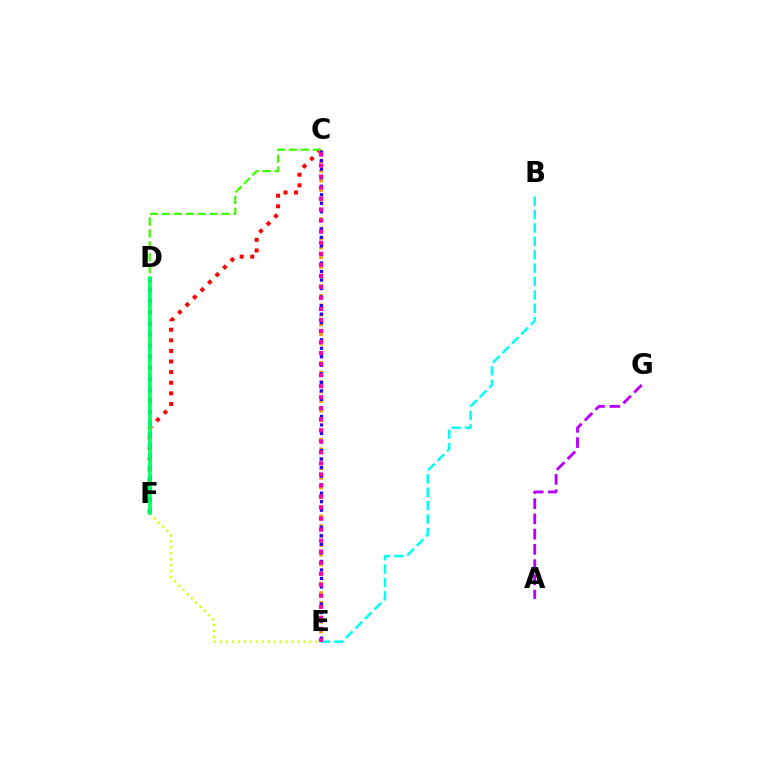{('B', 'E'): [{'color': '#00fff6', 'line_style': 'dashed', 'thickness': 1.82}], ('C', 'F'): [{'color': '#ff0000', 'line_style': 'dotted', 'thickness': 2.88}], ('E', 'F'): [{'color': '#d1ff00', 'line_style': 'dotted', 'thickness': 1.62}], ('C', 'D'): [{'color': '#3dff00', 'line_style': 'dashed', 'thickness': 1.62}], ('C', 'E'): [{'color': '#ff9400', 'line_style': 'dotted', 'thickness': 2.61}, {'color': '#2500ff', 'line_style': 'dotted', 'thickness': 2.32}, {'color': '#ff00ac', 'line_style': 'dotted', 'thickness': 3.0}], ('A', 'G'): [{'color': '#b900ff', 'line_style': 'dashed', 'thickness': 2.07}], ('D', 'F'): [{'color': '#0074ff', 'line_style': 'dotted', 'thickness': 3.0}, {'color': '#00ff5c', 'line_style': 'solid', 'thickness': 2.62}]}